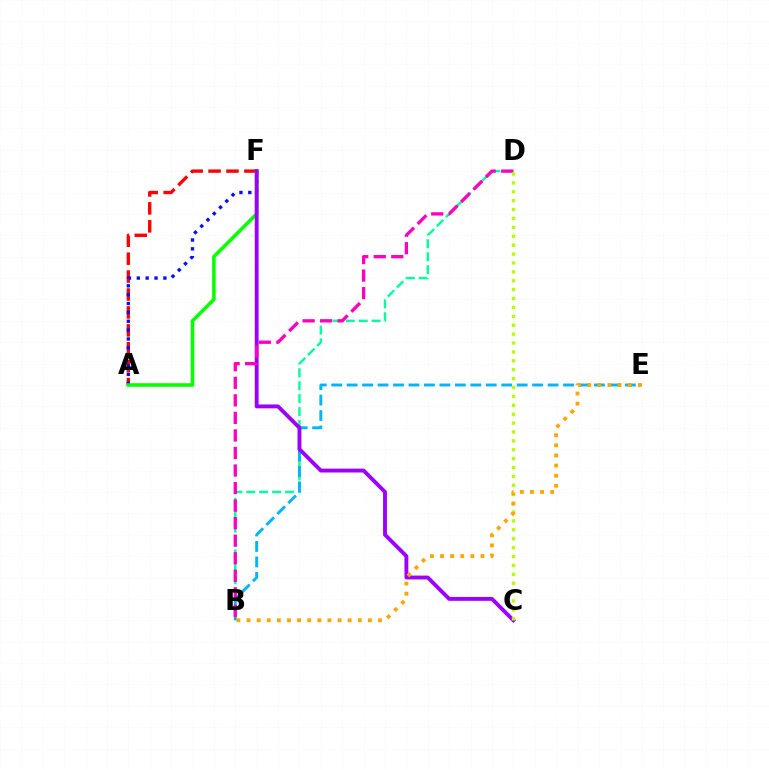{('B', 'D'): [{'color': '#00ff9d', 'line_style': 'dashed', 'thickness': 1.75}, {'color': '#ff00bd', 'line_style': 'dashed', 'thickness': 2.38}], ('A', 'F'): [{'color': '#ff0000', 'line_style': 'dashed', 'thickness': 2.43}, {'color': '#0010ff', 'line_style': 'dotted', 'thickness': 2.41}, {'color': '#08ff00', 'line_style': 'solid', 'thickness': 2.57}], ('B', 'E'): [{'color': '#00b5ff', 'line_style': 'dashed', 'thickness': 2.1}, {'color': '#ffa500', 'line_style': 'dotted', 'thickness': 2.75}], ('C', 'F'): [{'color': '#9b00ff', 'line_style': 'solid', 'thickness': 2.78}], ('C', 'D'): [{'color': '#b3ff00', 'line_style': 'dotted', 'thickness': 2.42}]}